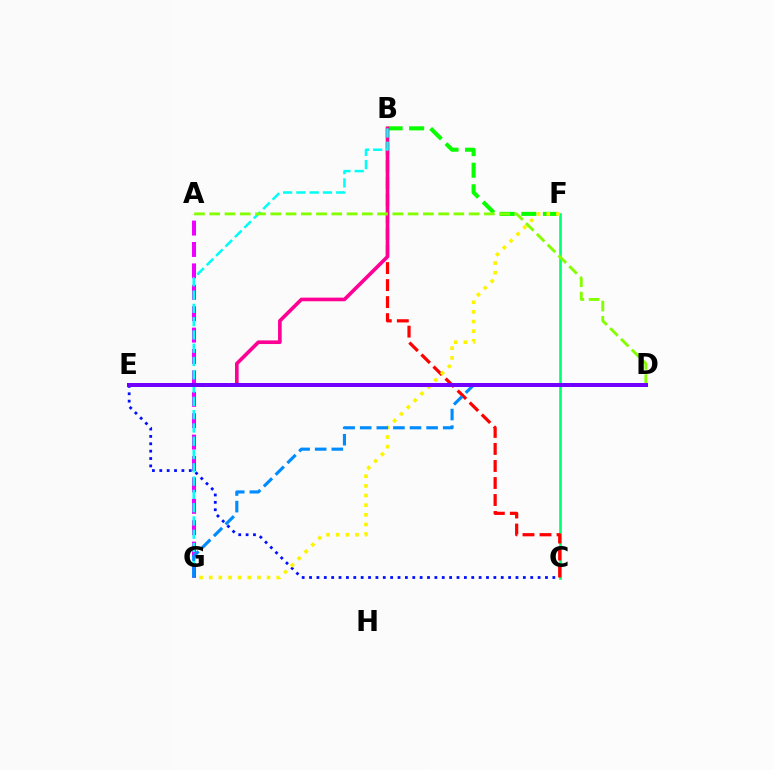{('C', 'E'): [{'color': '#0010ff', 'line_style': 'dotted', 'thickness': 2.0}], ('C', 'F'): [{'color': '#00ff74', 'line_style': 'solid', 'thickness': 1.91}], ('B', 'F'): [{'color': '#08ff00', 'line_style': 'dashed', 'thickness': 2.93}], ('B', 'C'): [{'color': '#ff0000', 'line_style': 'dashed', 'thickness': 2.31}], ('A', 'G'): [{'color': '#ee00ff', 'line_style': 'dashed', 'thickness': 2.91}], ('B', 'E'): [{'color': '#ff0094', 'line_style': 'solid', 'thickness': 2.62}], ('B', 'G'): [{'color': '#00fff6', 'line_style': 'dashed', 'thickness': 1.8}], ('F', 'G'): [{'color': '#fcf500', 'line_style': 'dotted', 'thickness': 2.62}], ('D', 'E'): [{'color': '#ff7c00', 'line_style': 'solid', 'thickness': 2.65}, {'color': '#7200ff', 'line_style': 'solid', 'thickness': 2.87}], ('D', 'G'): [{'color': '#008cff', 'line_style': 'dashed', 'thickness': 2.26}], ('A', 'D'): [{'color': '#84ff00', 'line_style': 'dashed', 'thickness': 2.07}]}